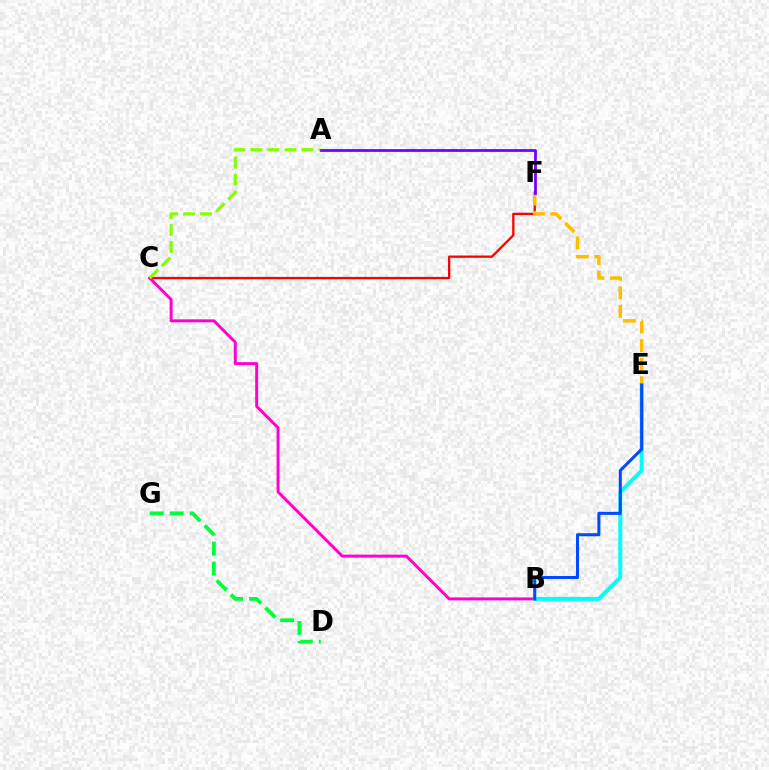{('C', 'F'): [{'color': '#ff0000', 'line_style': 'solid', 'thickness': 1.66}], ('B', 'C'): [{'color': '#ff00cf', 'line_style': 'solid', 'thickness': 2.12}], ('B', 'E'): [{'color': '#00fff6', 'line_style': 'solid', 'thickness': 2.84}, {'color': '#004bff', 'line_style': 'solid', 'thickness': 2.19}], ('D', 'G'): [{'color': '#00ff39', 'line_style': 'dashed', 'thickness': 2.71}], ('A', 'C'): [{'color': '#84ff00', 'line_style': 'dashed', 'thickness': 2.31}], ('E', 'F'): [{'color': '#ffbd00', 'line_style': 'dashed', 'thickness': 2.52}], ('A', 'F'): [{'color': '#7200ff', 'line_style': 'solid', 'thickness': 1.99}]}